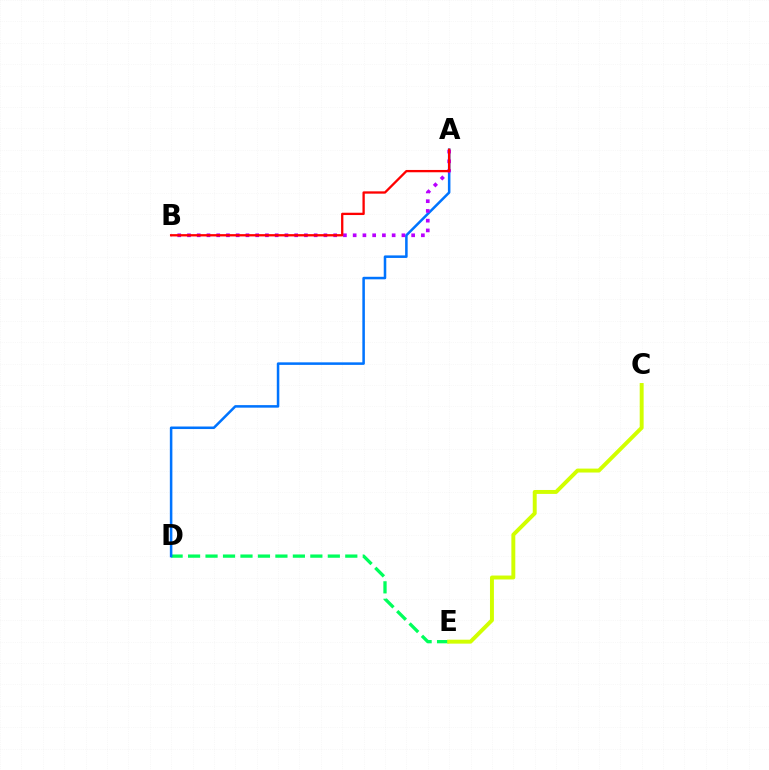{('D', 'E'): [{'color': '#00ff5c', 'line_style': 'dashed', 'thickness': 2.37}], ('A', 'D'): [{'color': '#0074ff', 'line_style': 'solid', 'thickness': 1.82}], ('C', 'E'): [{'color': '#d1ff00', 'line_style': 'solid', 'thickness': 2.83}], ('A', 'B'): [{'color': '#b900ff', 'line_style': 'dotted', 'thickness': 2.65}, {'color': '#ff0000', 'line_style': 'solid', 'thickness': 1.66}]}